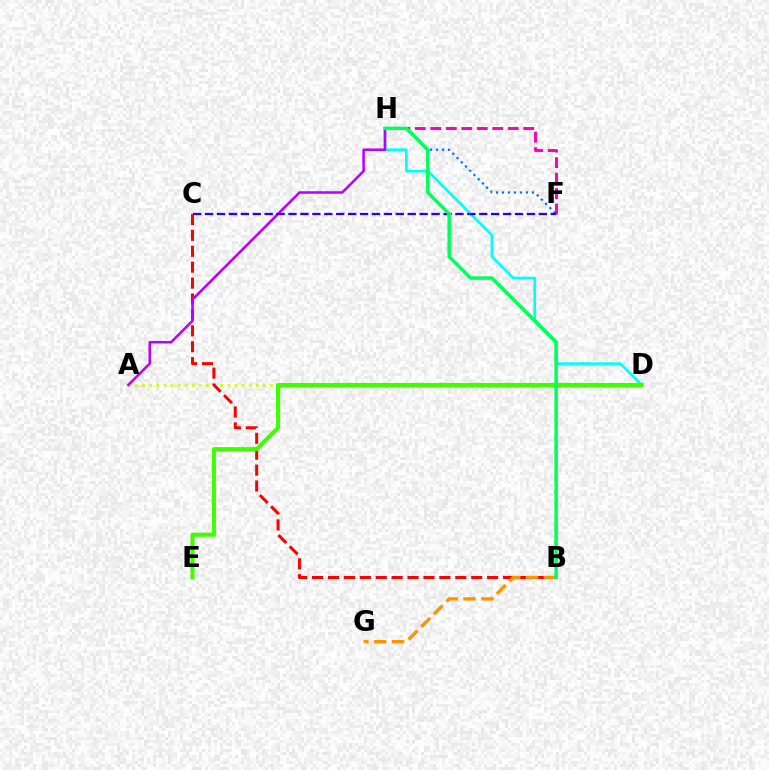{('D', 'H'): [{'color': '#00fff6', 'line_style': 'solid', 'thickness': 1.93}], ('F', 'H'): [{'color': '#ff00ac', 'line_style': 'dashed', 'thickness': 2.1}, {'color': '#0074ff', 'line_style': 'dotted', 'thickness': 1.62}], ('A', 'D'): [{'color': '#d1ff00', 'line_style': 'dotted', 'thickness': 1.93}], ('B', 'C'): [{'color': '#ff0000', 'line_style': 'dashed', 'thickness': 2.16}], ('D', 'E'): [{'color': '#3dff00', 'line_style': 'solid', 'thickness': 2.94}], ('B', 'G'): [{'color': '#ff9400', 'line_style': 'dashed', 'thickness': 2.43}], ('A', 'H'): [{'color': '#b900ff', 'line_style': 'solid', 'thickness': 1.81}], ('C', 'F'): [{'color': '#2500ff', 'line_style': 'dashed', 'thickness': 1.62}], ('B', 'H'): [{'color': '#00ff5c', 'line_style': 'solid', 'thickness': 2.51}]}